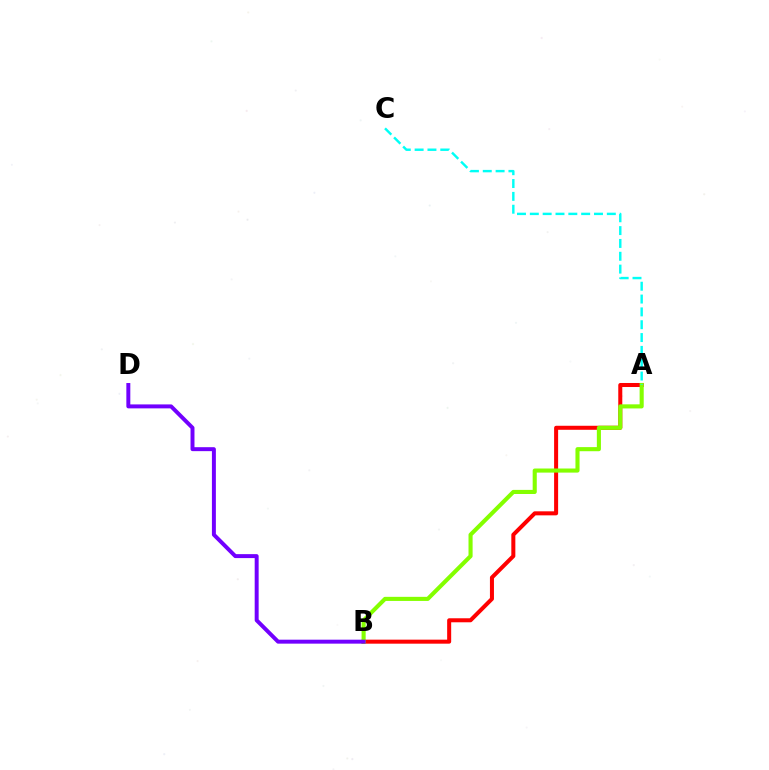{('A', 'B'): [{'color': '#ff0000', 'line_style': 'solid', 'thickness': 2.89}, {'color': '#84ff00', 'line_style': 'solid', 'thickness': 2.95}], ('B', 'D'): [{'color': '#7200ff', 'line_style': 'solid', 'thickness': 2.85}], ('A', 'C'): [{'color': '#00fff6', 'line_style': 'dashed', 'thickness': 1.74}]}